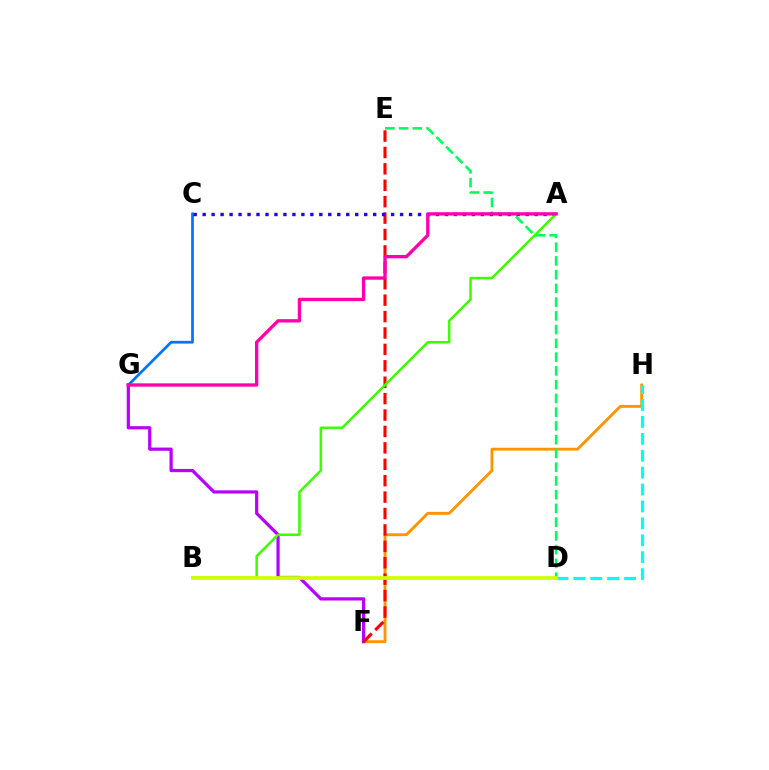{('C', 'G'): [{'color': '#0074ff', 'line_style': 'solid', 'thickness': 1.97}], ('F', 'H'): [{'color': '#ff9400', 'line_style': 'solid', 'thickness': 2.07}], ('D', 'H'): [{'color': '#00fff6', 'line_style': 'dashed', 'thickness': 2.3}], ('F', 'G'): [{'color': '#b900ff', 'line_style': 'solid', 'thickness': 2.32}], ('D', 'E'): [{'color': '#00ff5c', 'line_style': 'dashed', 'thickness': 1.87}], ('E', 'F'): [{'color': '#ff0000', 'line_style': 'dashed', 'thickness': 2.23}], ('A', 'C'): [{'color': '#2500ff', 'line_style': 'dotted', 'thickness': 2.44}], ('A', 'B'): [{'color': '#3dff00', 'line_style': 'solid', 'thickness': 1.82}], ('A', 'G'): [{'color': '#ff00ac', 'line_style': 'solid', 'thickness': 2.39}], ('B', 'D'): [{'color': '#d1ff00', 'line_style': 'solid', 'thickness': 2.69}]}